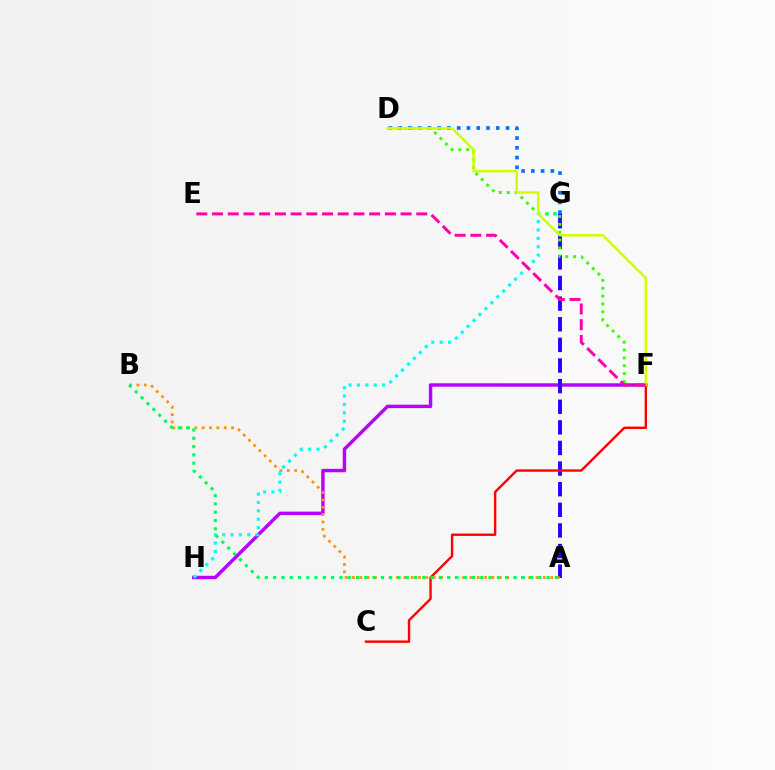{('F', 'H'): [{'color': '#b900ff', 'line_style': 'solid', 'thickness': 2.47}], ('A', 'G'): [{'color': '#2500ff', 'line_style': 'dashed', 'thickness': 2.8}], ('D', 'G'): [{'color': '#0074ff', 'line_style': 'dotted', 'thickness': 2.65}], ('G', 'H'): [{'color': '#00fff6', 'line_style': 'dotted', 'thickness': 2.27}], ('A', 'B'): [{'color': '#ff9400', 'line_style': 'dotted', 'thickness': 2.0}, {'color': '#00ff5c', 'line_style': 'dotted', 'thickness': 2.25}], ('D', 'F'): [{'color': '#3dff00', 'line_style': 'dotted', 'thickness': 2.14}, {'color': '#d1ff00', 'line_style': 'solid', 'thickness': 1.79}], ('C', 'F'): [{'color': '#ff0000', 'line_style': 'solid', 'thickness': 1.72}], ('E', 'F'): [{'color': '#ff00ac', 'line_style': 'dashed', 'thickness': 2.13}]}